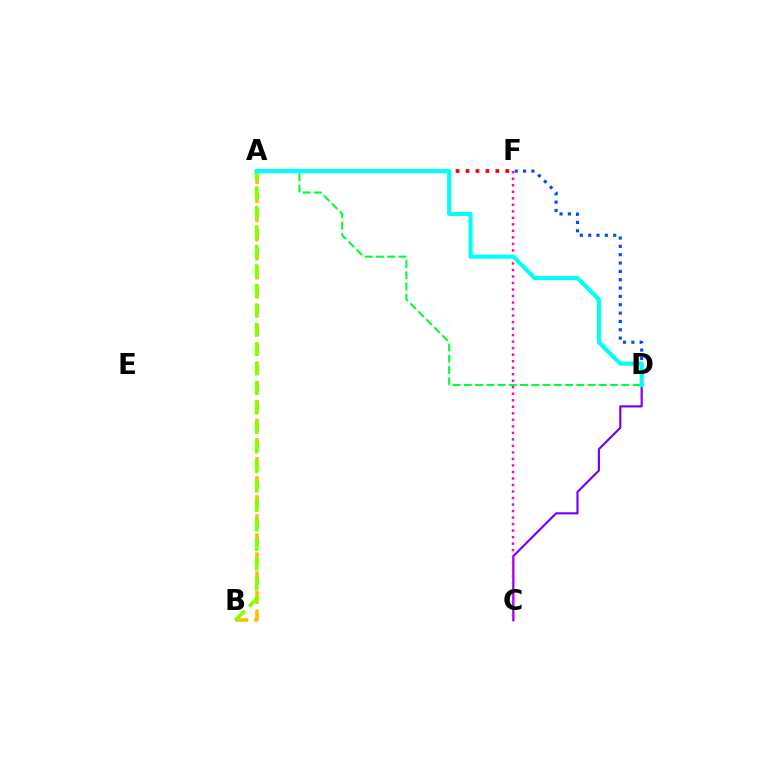{('A', 'F'): [{'color': '#ff0000', 'line_style': 'dotted', 'thickness': 2.7}], ('A', 'B'): [{'color': '#ffbd00', 'line_style': 'dashed', 'thickness': 2.59}, {'color': '#84ff00', 'line_style': 'dashed', 'thickness': 2.65}], ('D', 'F'): [{'color': '#004bff', 'line_style': 'dotted', 'thickness': 2.27}], ('C', 'D'): [{'color': '#7200ff', 'line_style': 'solid', 'thickness': 1.55}], ('A', 'D'): [{'color': '#00ff39', 'line_style': 'dashed', 'thickness': 1.53}, {'color': '#00fff6', 'line_style': 'solid', 'thickness': 2.98}], ('C', 'F'): [{'color': '#ff00cf', 'line_style': 'dotted', 'thickness': 1.77}]}